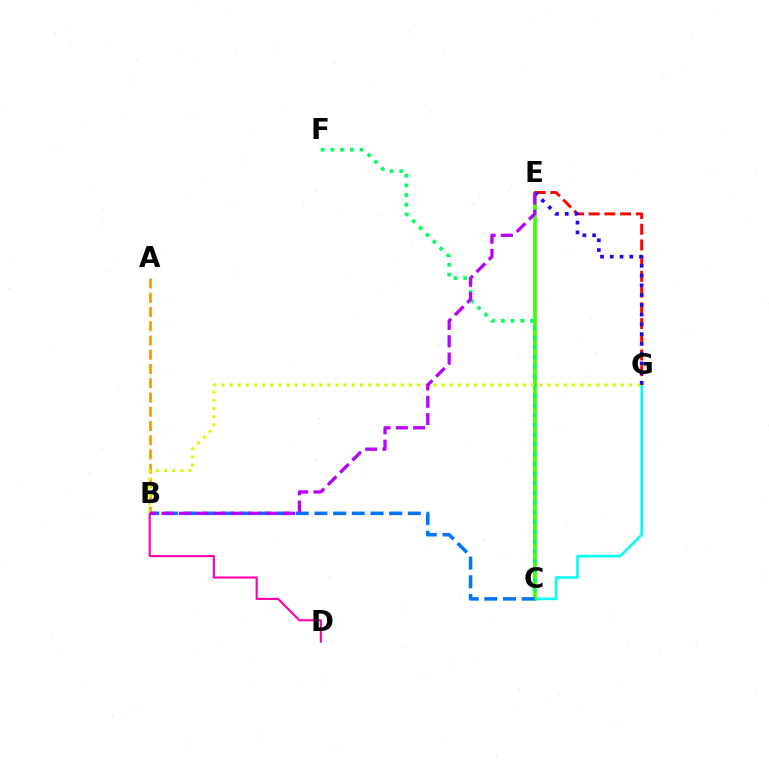{('A', 'B'): [{'color': '#ff9400', 'line_style': 'dashed', 'thickness': 1.94}], ('C', 'G'): [{'color': '#00fff6', 'line_style': 'solid', 'thickness': 1.89}], ('C', 'E'): [{'color': '#3dff00', 'line_style': 'solid', 'thickness': 2.65}], ('E', 'G'): [{'color': '#ff0000', 'line_style': 'dashed', 'thickness': 2.13}, {'color': '#2500ff', 'line_style': 'dotted', 'thickness': 2.65}], ('C', 'F'): [{'color': '#00ff5c', 'line_style': 'dotted', 'thickness': 2.64}], ('B', 'C'): [{'color': '#0074ff', 'line_style': 'dashed', 'thickness': 2.54}], ('B', 'D'): [{'color': '#ff00ac', 'line_style': 'solid', 'thickness': 1.53}], ('B', 'G'): [{'color': '#d1ff00', 'line_style': 'dotted', 'thickness': 2.21}], ('B', 'E'): [{'color': '#b900ff', 'line_style': 'dashed', 'thickness': 2.36}]}